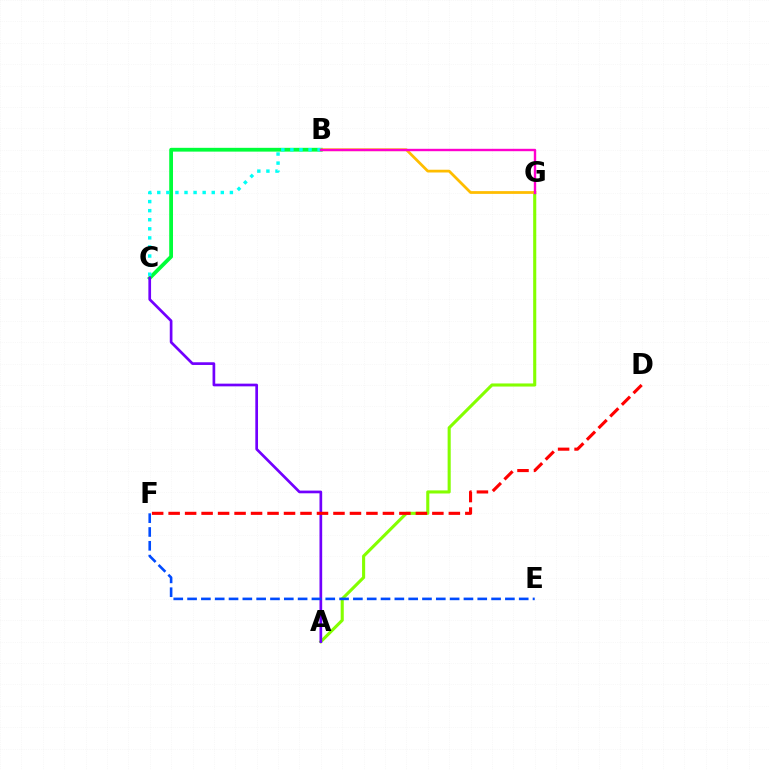{('A', 'G'): [{'color': '#84ff00', 'line_style': 'solid', 'thickness': 2.23}], ('B', 'C'): [{'color': '#00ff39', 'line_style': 'solid', 'thickness': 2.73}, {'color': '#00fff6', 'line_style': 'dotted', 'thickness': 2.47}], ('B', 'G'): [{'color': '#ffbd00', 'line_style': 'solid', 'thickness': 1.98}, {'color': '#ff00cf', 'line_style': 'solid', 'thickness': 1.73}], ('A', 'C'): [{'color': '#7200ff', 'line_style': 'solid', 'thickness': 1.94}], ('D', 'F'): [{'color': '#ff0000', 'line_style': 'dashed', 'thickness': 2.24}], ('E', 'F'): [{'color': '#004bff', 'line_style': 'dashed', 'thickness': 1.88}]}